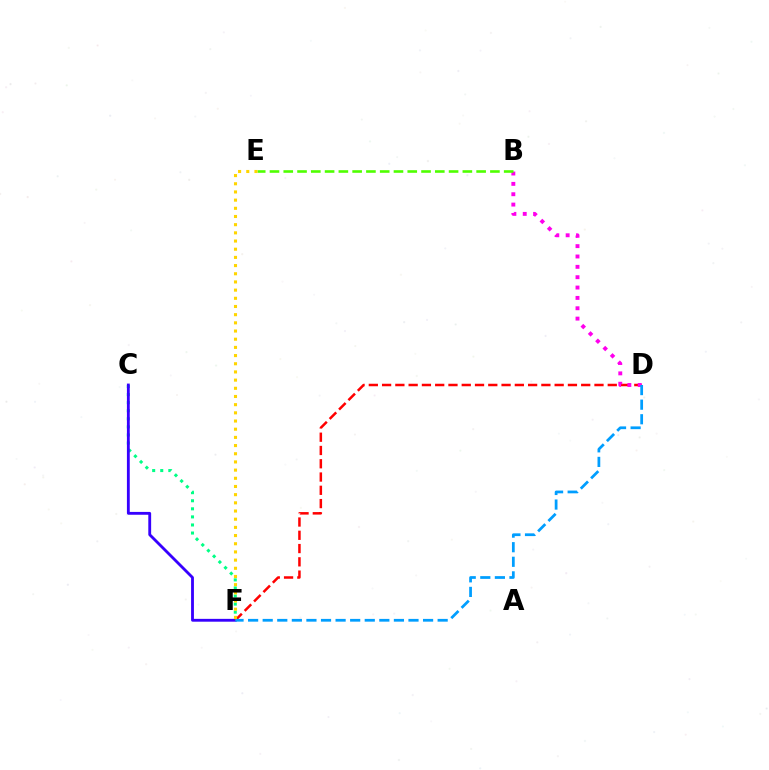{('C', 'F'): [{'color': '#00ff86', 'line_style': 'dotted', 'thickness': 2.19}, {'color': '#3700ff', 'line_style': 'solid', 'thickness': 2.04}], ('D', 'F'): [{'color': '#ff0000', 'line_style': 'dashed', 'thickness': 1.8}, {'color': '#009eff', 'line_style': 'dashed', 'thickness': 1.98}], ('B', 'D'): [{'color': '#ff00ed', 'line_style': 'dotted', 'thickness': 2.81}], ('B', 'E'): [{'color': '#4fff00', 'line_style': 'dashed', 'thickness': 1.87}], ('E', 'F'): [{'color': '#ffd500', 'line_style': 'dotted', 'thickness': 2.22}]}